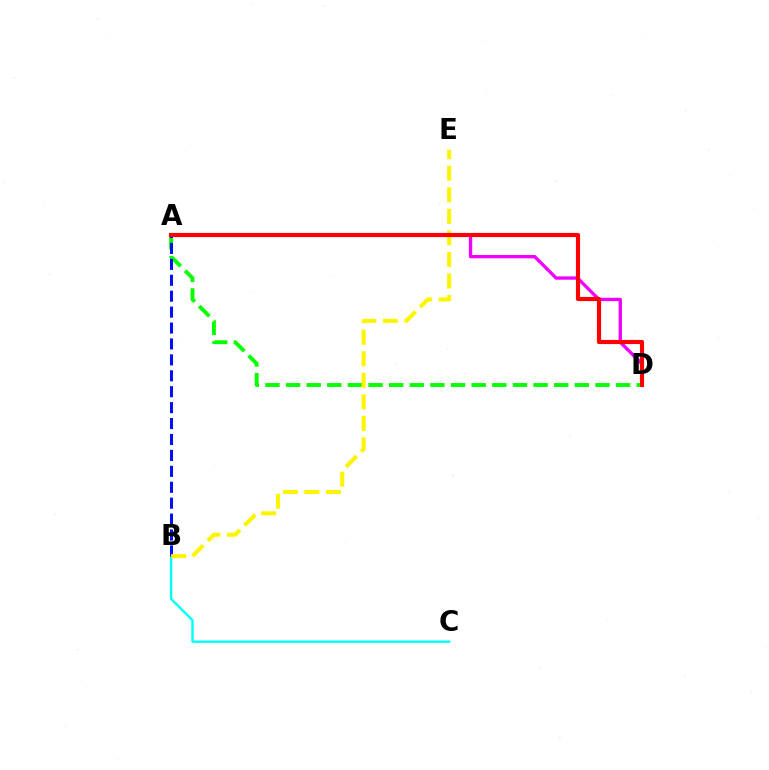{('B', 'C'): [{'color': '#00fff6', 'line_style': 'solid', 'thickness': 1.71}], ('A', 'D'): [{'color': '#ee00ff', 'line_style': 'solid', 'thickness': 2.39}, {'color': '#08ff00', 'line_style': 'dashed', 'thickness': 2.8}, {'color': '#ff0000', 'line_style': 'solid', 'thickness': 2.99}], ('A', 'B'): [{'color': '#0010ff', 'line_style': 'dashed', 'thickness': 2.16}], ('B', 'E'): [{'color': '#fcf500', 'line_style': 'dashed', 'thickness': 2.93}]}